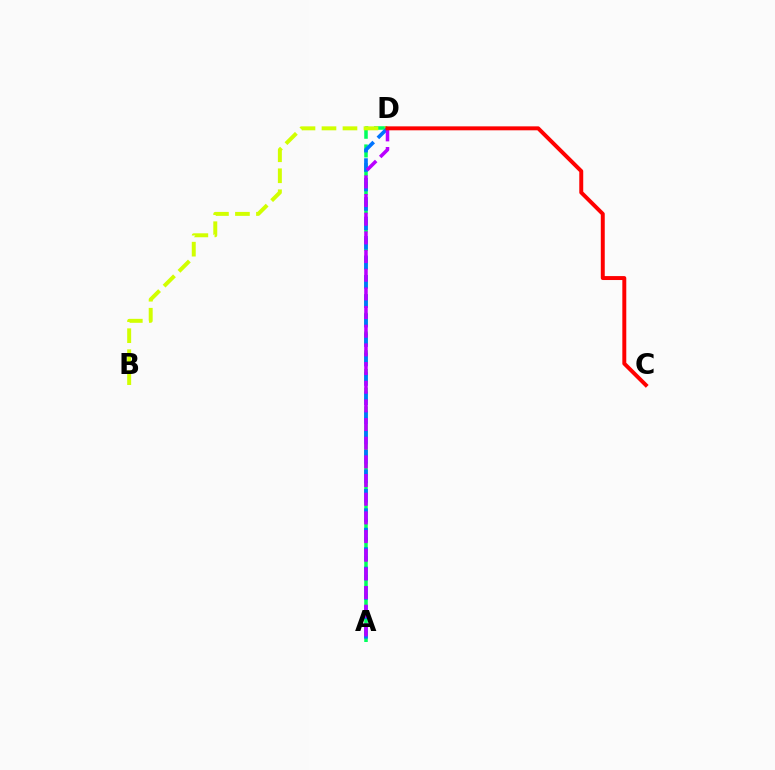{('A', 'D'): [{'color': '#00ff5c', 'line_style': 'dashed', 'thickness': 2.54}, {'color': '#0074ff', 'line_style': 'dashed', 'thickness': 2.64}, {'color': '#b900ff', 'line_style': 'dashed', 'thickness': 2.54}], ('B', 'D'): [{'color': '#d1ff00', 'line_style': 'dashed', 'thickness': 2.85}], ('C', 'D'): [{'color': '#ff0000', 'line_style': 'solid', 'thickness': 2.84}]}